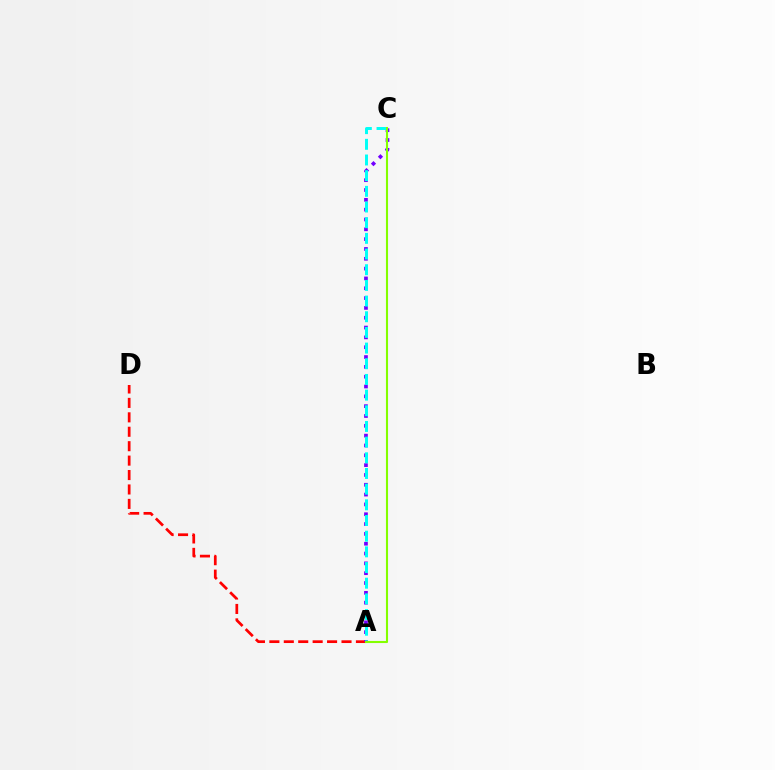{('A', 'D'): [{'color': '#ff0000', 'line_style': 'dashed', 'thickness': 1.96}], ('A', 'C'): [{'color': '#7200ff', 'line_style': 'dotted', 'thickness': 2.67}, {'color': '#00fff6', 'line_style': 'dashed', 'thickness': 2.13}, {'color': '#84ff00', 'line_style': 'solid', 'thickness': 1.5}]}